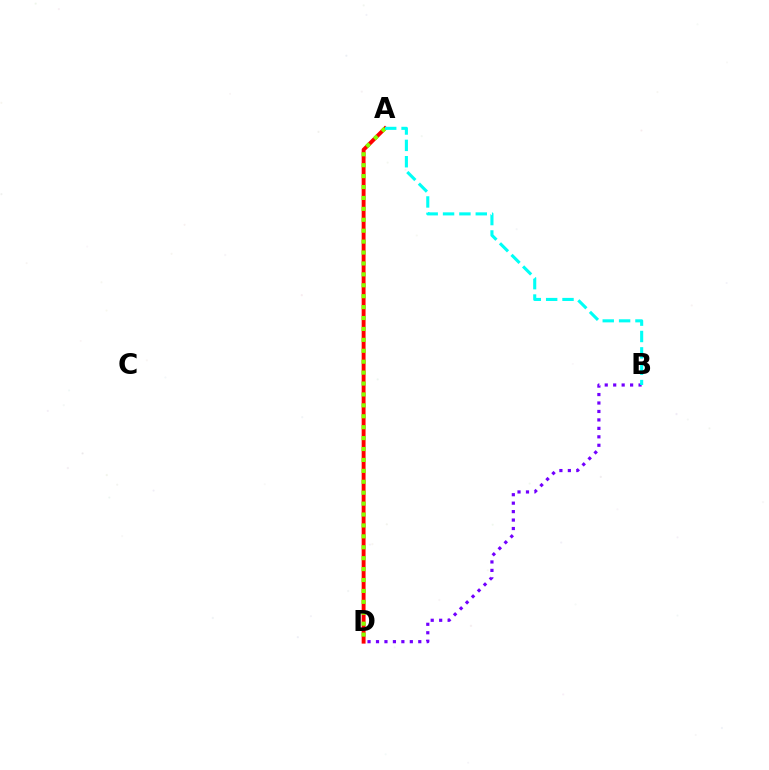{('B', 'D'): [{'color': '#7200ff', 'line_style': 'dotted', 'thickness': 2.3}], ('A', 'D'): [{'color': '#ff0000', 'line_style': 'solid', 'thickness': 2.81}, {'color': '#84ff00', 'line_style': 'dotted', 'thickness': 2.97}], ('A', 'B'): [{'color': '#00fff6', 'line_style': 'dashed', 'thickness': 2.22}]}